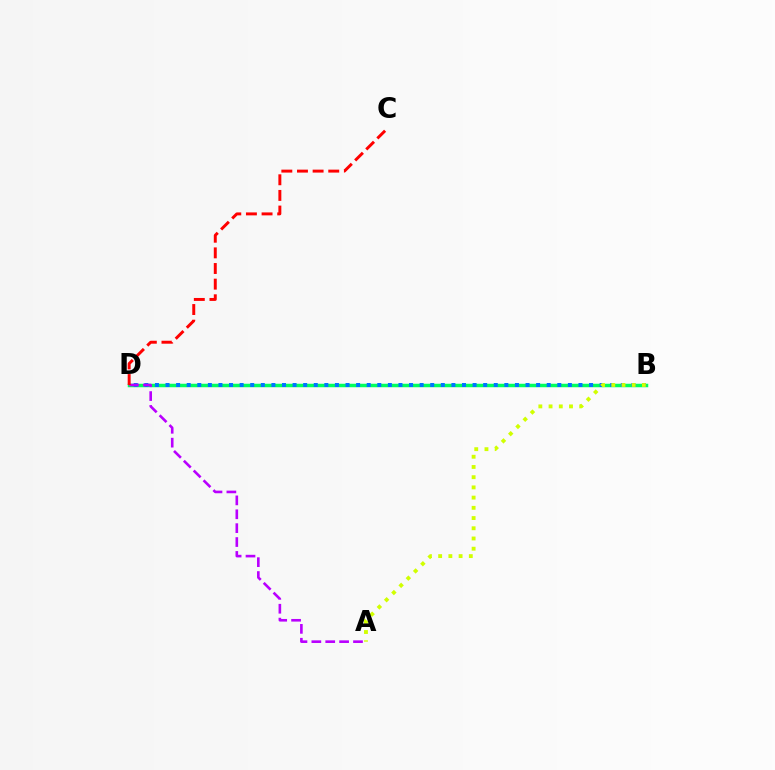{('B', 'D'): [{'color': '#00ff5c', 'line_style': 'solid', 'thickness': 2.51}, {'color': '#0074ff', 'line_style': 'dotted', 'thickness': 2.88}], ('A', 'D'): [{'color': '#b900ff', 'line_style': 'dashed', 'thickness': 1.89}], ('C', 'D'): [{'color': '#ff0000', 'line_style': 'dashed', 'thickness': 2.12}], ('A', 'B'): [{'color': '#d1ff00', 'line_style': 'dotted', 'thickness': 2.78}]}